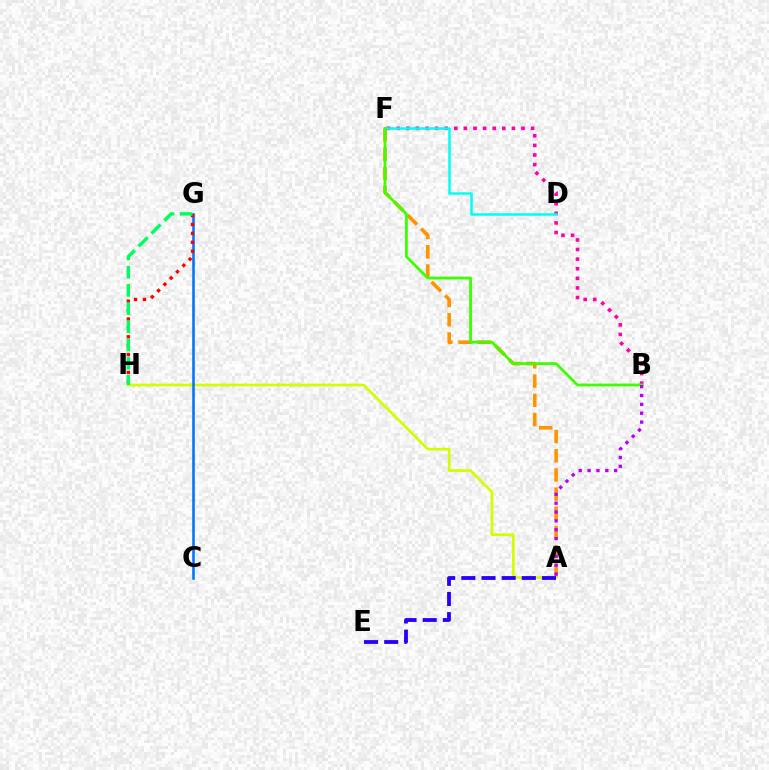{('A', 'F'): [{'color': '#ff9400', 'line_style': 'dashed', 'thickness': 2.61}], ('B', 'F'): [{'color': '#ff00ac', 'line_style': 'dotted', 'thickness': 2.61}, {'color': '#3dff00', 'line_style': 'solid', 'thickness': 2.02}], ('A', 'H'): [{'color': '#d1ff00', 'line_style': 'solid', 'thickness': 1.97}], ('D', 'F'): [{'color': '#00fff6', 'line_style': 'solid', 'thickness': 1.81}], ('C', 'G'): [{'color': '#0074ff', 'line_style': 'solid', 'thickness': 1.85}], ('G', 'H'): [{'color': '#ff0000', 'line_style': 'dotted', 'thickness': 2.42}, {'color': '#00ff5c', 'line_style': 'dashed', 'thickness': 2.47}], ('A', 'B'): [{'color': '#b900ff', 'line_style': 'dotted', 'thickness': 2.4}], ('A', 'E'): [{'color': '#2500ff', 'line_style': 'dashed', 'thickness': 2.74}]}